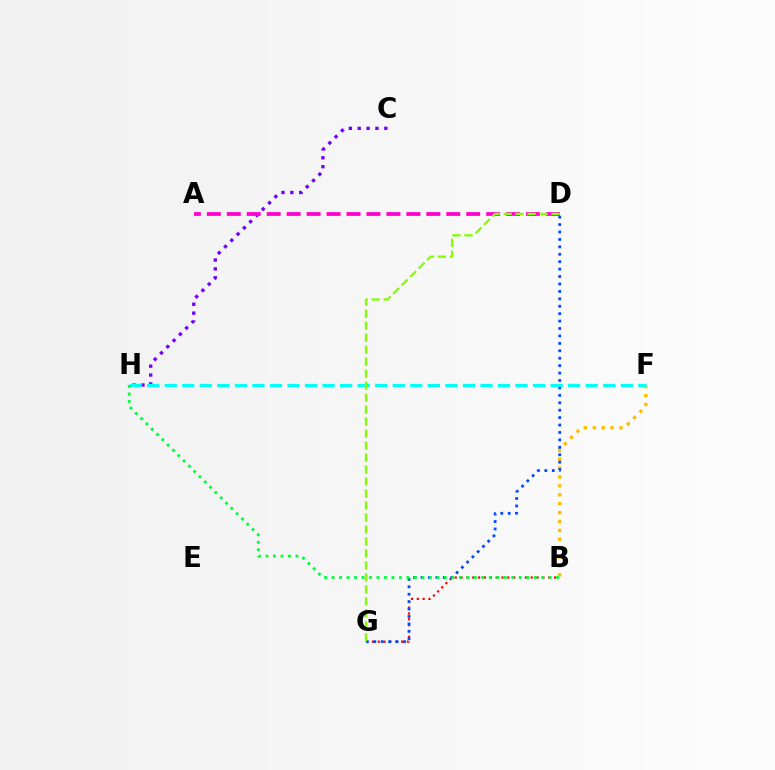{('C', 'H'): [{'color': '#7200ff', 'line_style': 'dotted', 'thickness': 2.41}], ('B', 'F'): [{'color': '#ffbd00', 'line_style': 'dotted', 'thickness': 2.42}], ('B', 'G'): [{'color': '#ff0000', 'line_style': 'dotted', 'thickness': 1.59}], ('D', 'G'): [{'color': '#004bff', 'line_style': 'dotted', 'thickness': 2.02}, {'color': '#84ff00', 'line_style': 'dashed', 'thickness': 1.63}], ('A', 'D'): [{'color': '#ff00cf', 'line_style': 'dashed', 'thickness': 2.71}], ('F', 'H'): [{'color': '#00fff6', 'line_style': 'dashed', 'thickness': 2.38}], ('B', 'H'): [{'color': '#00ff39', 'line_style': 'dotted', 'thickness': 2.03}]}